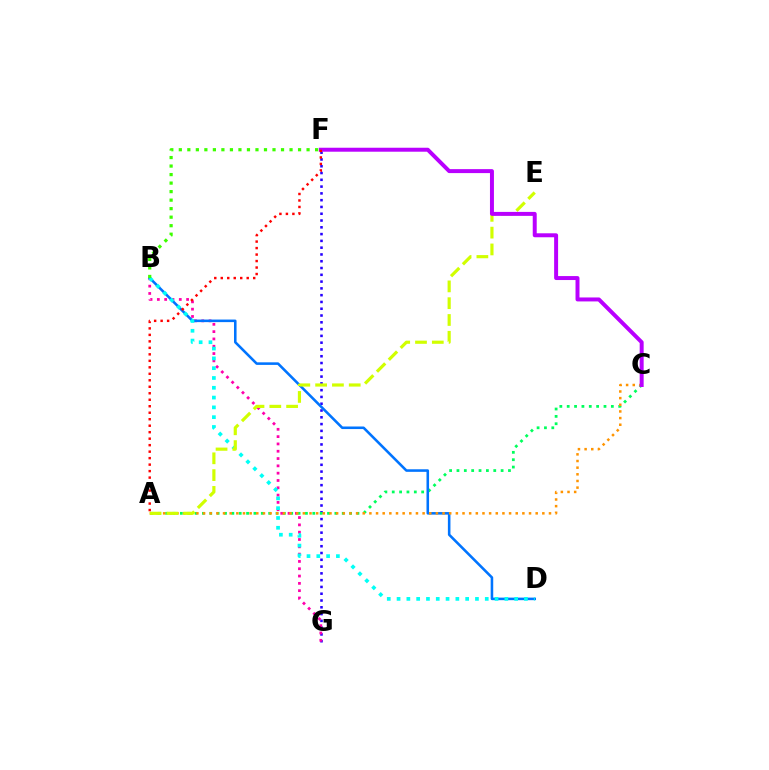{('F', 'G'): [{'color': '#2500ff', 'line_style': 'dotted', 'thickness': 1.84}], ('B', 'G'): [{'color': '#ff00ac', 'line_style': 'dotted', 'thickness': 1.99}], ('A', 'C'): [{'color': '#00ff5c', 'line_style': 'dotted', 'thickness': 2.0}, {'color': '#ff9400', 'line_style': 'dotted', 'thickness': 1.81}], ('B', 'D'): [{'color': '#0074ff', 'line_style': 'solid', 'thickness': 1.85}, {'color': '#00fff6', 'line_style': 'dotted', 'thickness': 2.66}], ('A', 'E'): [{'color': '#d1ff00', 'line_style': 'dashed', 'thickness': 2.28}], ('C', 'F'): [{'color': '#b900ff', 'line_style': 'solid', 'thickness': 2.86}], ('A', 'F'): [{'color': '#ff0000', 'line_style': 'dotted', 'thickness': 1.76}], ('B', 'F'): [{'color': '#3dff00', 'line_style': 'dotted', 'thickness': 2.31}]}